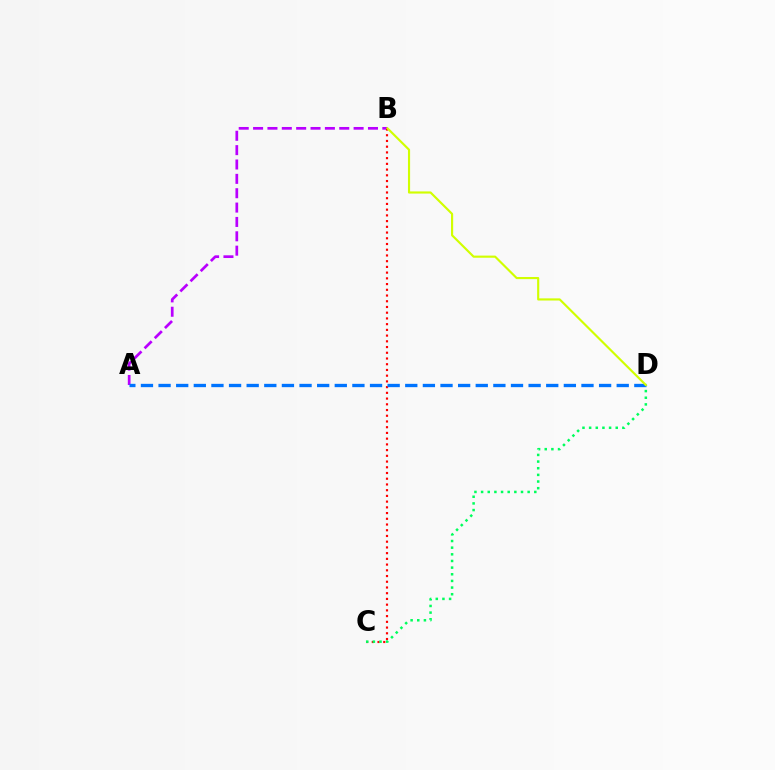{('A', 'B'): [{'color': '#b900ff', 'line_style': 'dashed', 'thickness': 1.95}], ('B', 'C'): [{'color': '#ff0000', 'line_style': 'dotted', 'thickness': 1.56}], ('C', 'D'): [{'color': '#00ff5c', 'line_style': 'dotted', 'thickness': 1.81}], ('A', 'D'): [{'color': '#0074ff', 'line_style': 'dashed', 'thickness': 2.39}], ('B', 'D'): [{'color': '#d1ff00', 'line_style': 'solid', 'thickness': 1.55}]}